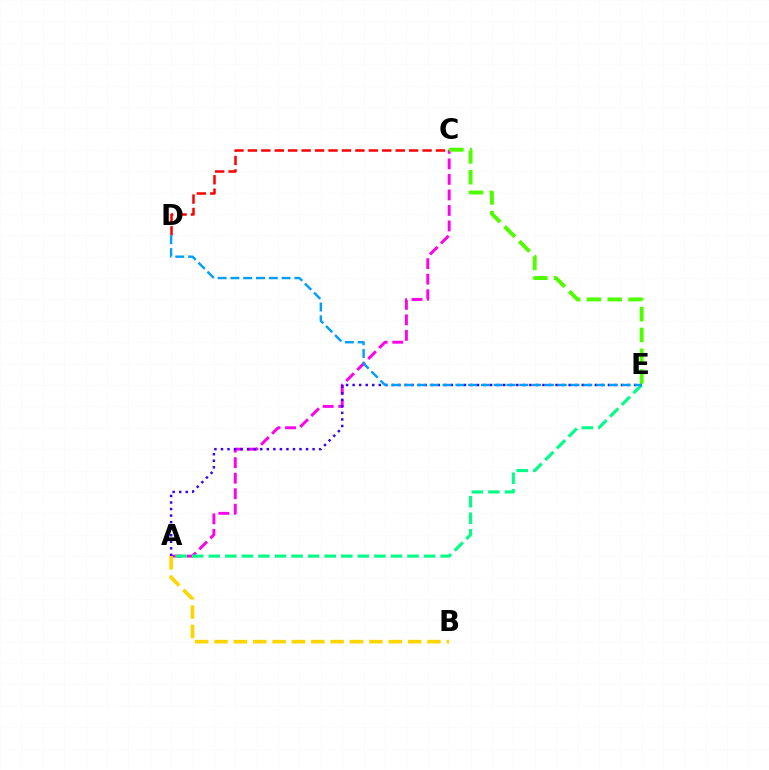{('C', 'D'): [{'color': '#ff0000', 'line_style': 'dashed', 'thickness': 1.83}], ('A', 'C'): [{'color': '#ff00ed', 'line_style': 'dashed', 'thickness': 2.11}], ('C', 'E'): [{'color': '#4fff00', 'line_style': 'dashed', 'thickness': 2.83}], ('A', 'E'): [{'color': '#00ff86', 'line_style': 'dashed', 'thickness': 2.25}, {'color': '#3700ff', 'line_style': 'dotted', 'thickness': 1.78}], ('D', 'E'): [{'color': '#009eff', 'line_style': 'dashed', 'thickness': 1.74}], ('A', 'B'): [{'color': '#ffd500', 'line_style': 'dashed', 'thickness': 2.63}]}